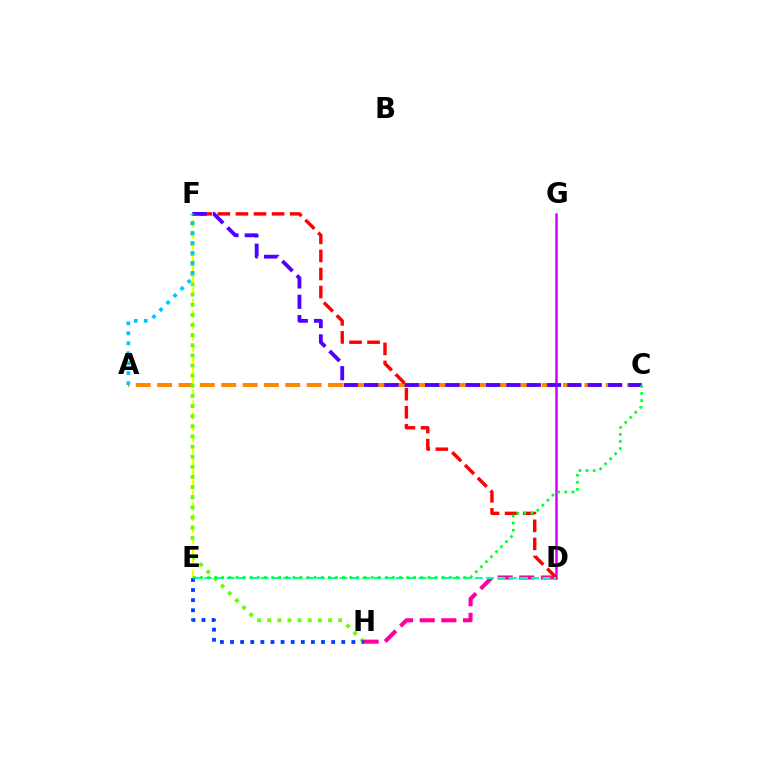{('A', 'C'): [{'color': '#ff8800', 'line_style': 'dashed', 'thickness': 2.9}], ('E', 'F'): [{'color': '#eeff00', 'line_style': 'dashed', 'thickness': 1.54}], ('F', 'H'): [{'color': '#66ff00', 'line_style': 'dotted', 'thickness': 2.75}], ('D', 'G'): [{'color': '#d600ff', 'line_style': 'solid', 'thickness': 1.8}], ('D', 'H'): [{'color': '#ff00a0', 'line_style': 'dashed', 'thickness': 2.94}], ('D', 'F'): [{'color': '#ff0000', 'line_style': 'dashed', 'thickness': 2.45}], ('E', 'H'): [{'color': '#003fff', 'line_style': 'dotted', 'thickness': 2.75}], ('D', 'E'): [{'color': '#00ffaf', 'line_style': 'dashed', 'thickness': 1.53}], ('C', 'F'): [{'color': '#4f00ff', 'line_style': 'dashed', 'thickness': 2.76}], ('C', 'E'): [{'color': '#00ff27', 'line_style': 'dotted', 'thickness': 1.93}], ('A', 'F'): [{'color': '#00c7ff', 'line_style': 'dotted', 'thickness': 2.71}]}